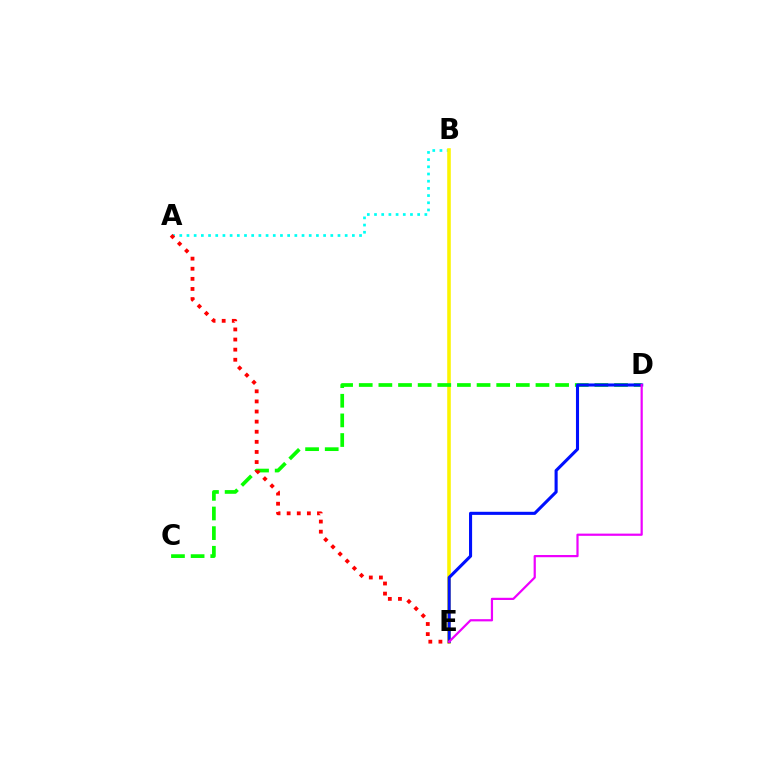{('A', 'B'): [{'color': '#00fff6', 'line_style': 'dotted', 'thickness': 1.95}], ('B', 'E'): [{'color': '#fcf500', 'line_style': 'solid', 'thickness': 2.57}], ('C', 'D'): [{'color': '#08ff00', 'line_style': 'dashed', 'thickness': 2.67}], ('D', 'E'): [{'color': '#0010ff', 'line_style': 'solid', 'thickness': 2.22}, {'color': '#ee00ff', 'line_style': 'solid', 'thickness': 1.59}], ('A', 'E'): [{'color': '#ff0000', 'line_style': 'dotted', 'thickness': 2.75}]}